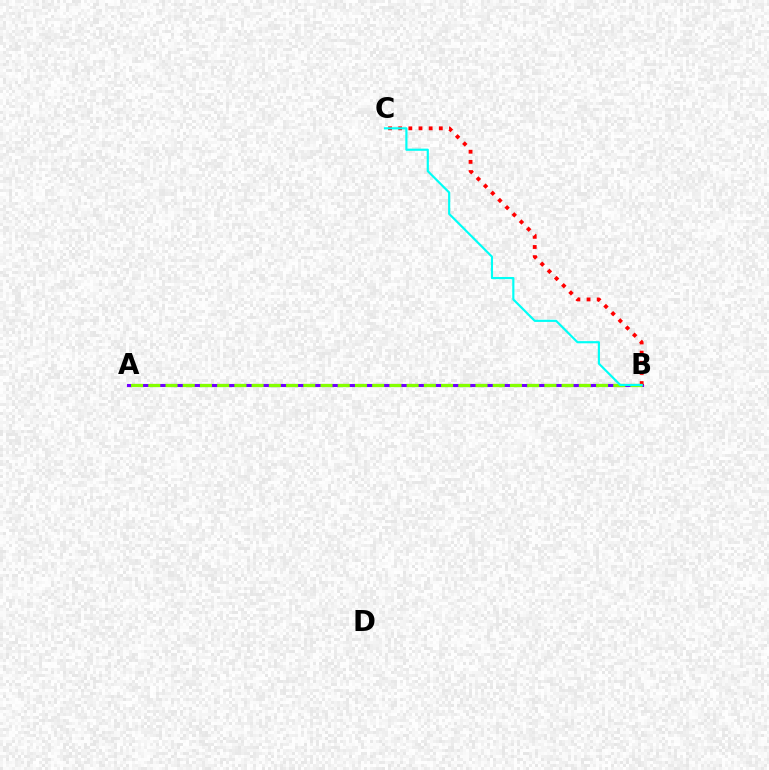{('A', 'B'): [{'color': '#7200ff', 'line_style': 'solid', 'thickness': 2.21}, {'color': '#84ff00', 'line_style': 'dashed', 'thickness': 2.34}], ('B', 'C'): [{'color': '#ff0000', 'line_style': 'dotted', 'thickness': 2.76}, {'color': '#00fff6', 'line_style': 'solid', 'thickness': 1.56}]}